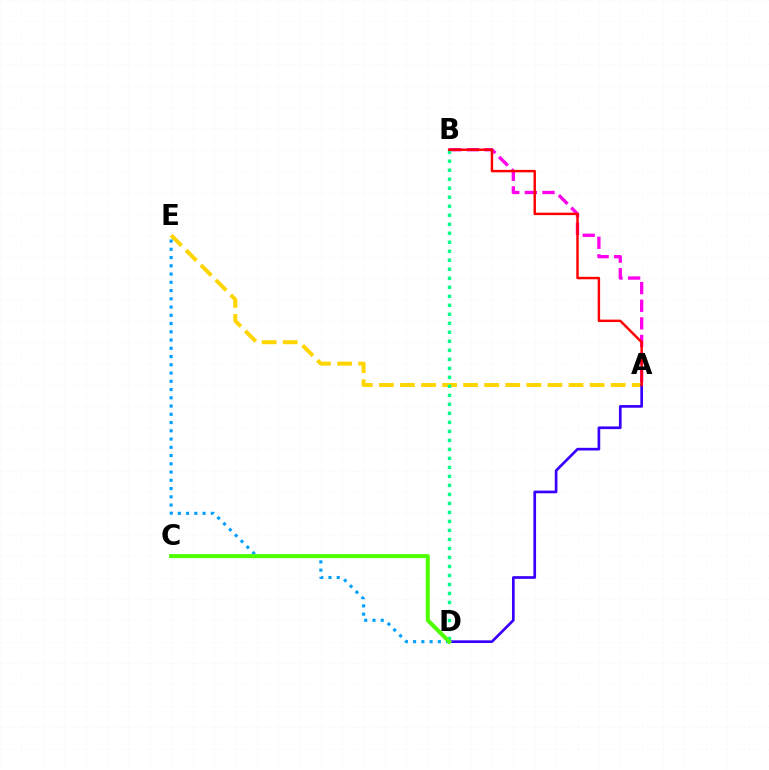{('A', 'B'): [{'color': '#ff00ed', 'line_style': 'dashed', 'thickness': 2.39}, {'color': '#ff0000', 'line_style': 'solid', 'thickness': 1.76}], ('A', 'E'): [{'color': '#ffd500', 'line_style': 'dashed', 'thickness': 2.86}], ('A', 'D'): [{'color': '#3700ff', 'line_style': 'solid', 'thickness': 1.93}], ('B', 'D'): [{'color': '#00ff86', 'line_style': 'dotted', 'thickness': 2.45}], ('D', 'E'): [{'color': '#009eff', 'line_style': 'dotted', 'thickness': 2.24}], ('C', 'D'): [{'color': '#4fff00', 'line_style': 'solid', 'thickness': 2.91}]}